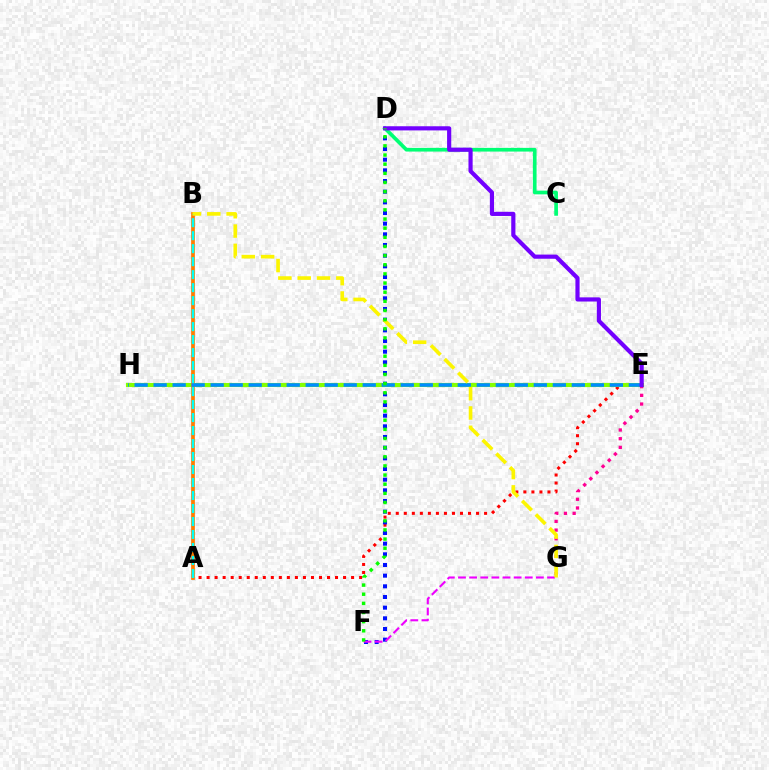{('C', 'D'): [{'color': '#00ff74', 'line_style': 'solid', 'thickness': 2.66}], ('E', 'G'): [{'color': '#ff0094', 'line_style': 'dotted', 'thickness': 2.36}], ('A', 'E'): [{'color': '#ff0000', 'line_style': 'dotted', 'thickness': 2.18}], ('D', 'F'): [{'color': '#0010ff', 'line_style': 'dotted', 'thickness': 2.9}, {'color': '#08ff00', 'line_style': 'dotted', 'thickness': 2.48}], ('F', 'G'): [{'color': '#ee00ff', 'line_style': 'dashed', 'thickness': 1.51}], ('E', 'H'): [{'color': '#84ff00', 'line_style': 'solid', 'thickness': 2.96}, {'color': '#008cff', 'line_style': 'dashed', 'thickness': 2.58}], ('A', 'B'): [{'color': '#ff7c00', 'line_style': 'solid', 'thickness': 2.68}, {'color': '#00fff6', 'line_style': 'dashed', 'thickness': 1.76}], ('B', 'G'): [{'color': '#fcf500', 'line_style': 'dashed', 'thickness': 2.62}], ('D', 'E'): [{'color': '#7200ff', 'line_style': 'solid', 'thickness': 3.0}]}